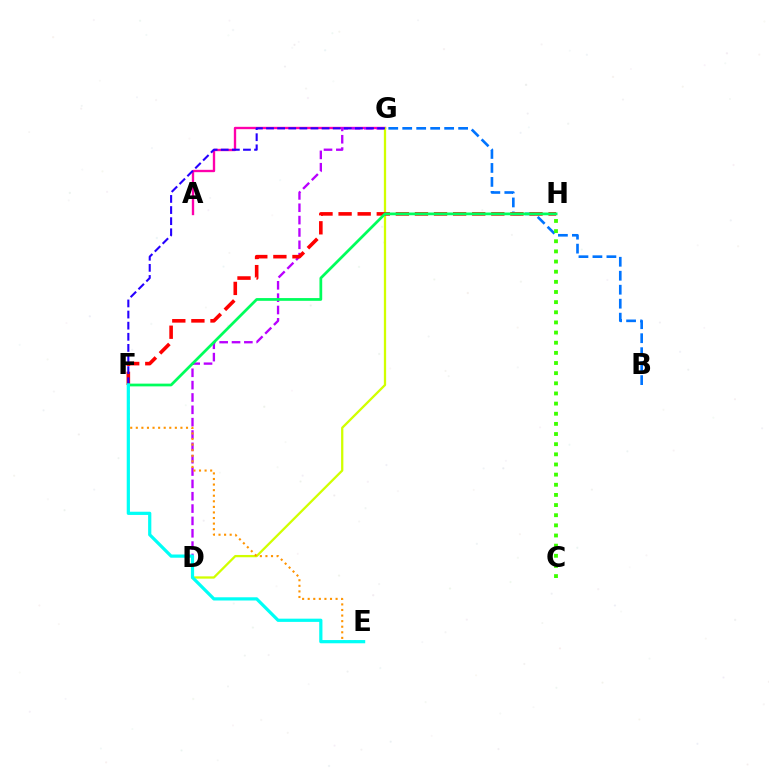{('A', 'G'): [{'color': '#ff00ac', 'line_style': 'solid', 'thickness': 1.69}], ('D', 'G'): [{'color': '#b900ff', 'line_style': 'dashed', 'thickness': 1.68}, {'color': '#d1ff00', 'line_style': 'solid', 'thickness': 1.64}], ('B', 'G'): [{'color': '#0074ff', 'line_style': 'dashed', 'thickness': 1.9}], ('F', 'H'): [{'color': '#ff0000', 'line_style': 'dashed', 'thickness': 2.59}, {'color': '#00ff5c', 'line_style': 'solid', 'thickness': 1.97}], ('F', 'G'): [{'color': '#2500ff', 'line_style': 'dashed', 'thickness': 1.51}], ('E', 'F'): [{'color': '#ff9400', 'line_style': 'dotted', 'thickness': 1.52}, {'color': '#00fff6', 'line_style': 'solid', 'thickness': 2.32}], ('C', 'H'): [{'color': '#3dff00', 'line_style': 'dotted', 'thickness': 2.76}]}